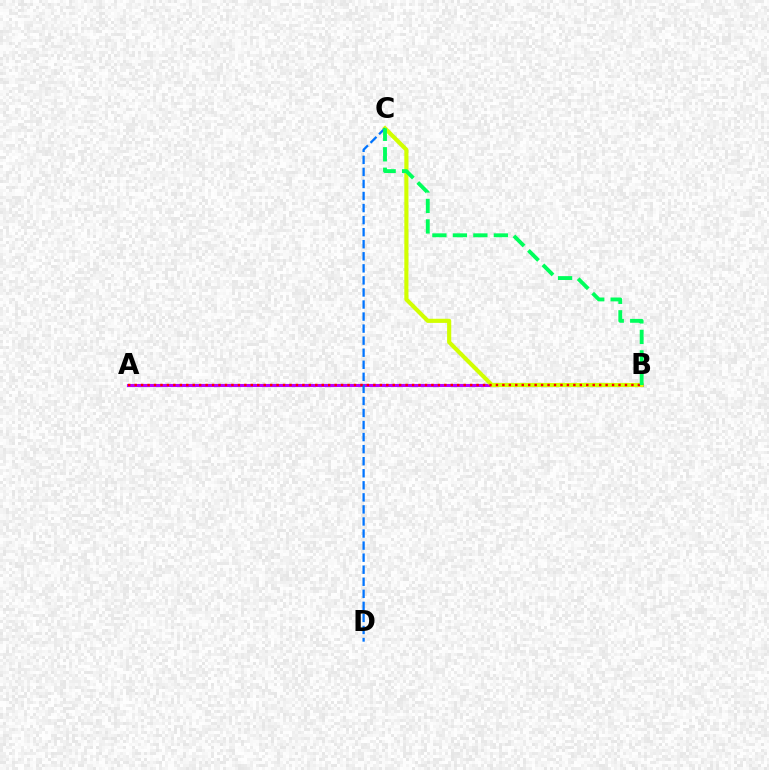{('A', 'B'): [{'color': '#b900ff', 'line_style': 'solid', 'thickness': 2.23}, {'color': '#ff0000', 'line_style': 'dotted', 'thickness': 1.75}], ('B', 'C'): [{'color': '#d1ff00', 'line_style': 'solid', 'thickness': 2.98}, {'color': '#00ff5c', 'line_style': 'dashed', 'thickness': 2.78}], ('C', 'D'): [{'color': '#0074ff', 'line_style': 'dashed', 'thickness': 1.64}]}